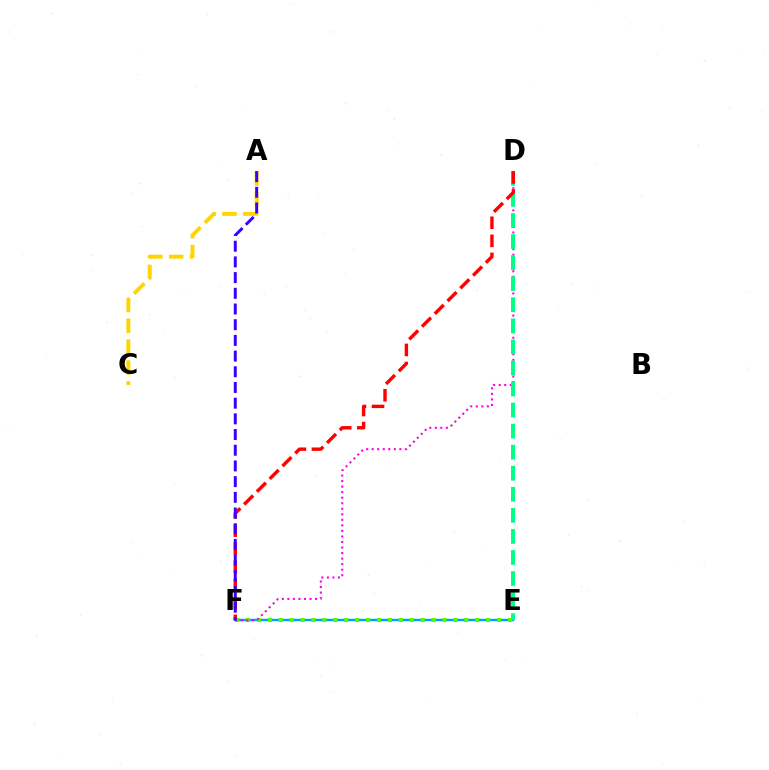{('E', 'F'): [{'color': '#009eff', 'line_style': 'solid', 'thickness': 1.71}, {'color': '#4fff00', 'line_style': 'dotted', 'thickness': 2.97}], ('D', 'F'): [{'color': '#ff00ed', 'line_style': 'dotted', 'thickness': 1.5}, {'color': '#ff0000', 'line_style': 'dashed', 'thickness': 2.45}], ('D', 'E'): [{'color': '#00ff86', 'line_style': 'dashed', 'thickness': 2.86}], ('A', 'C'): [{'color': '#ffd500', 'line_style': 'dashed', 'thickness': 2.84}], ('A', 'F'): [{'color': '#3700ff', 'line_style': 'dashed', 'thickness': 2.13}]}